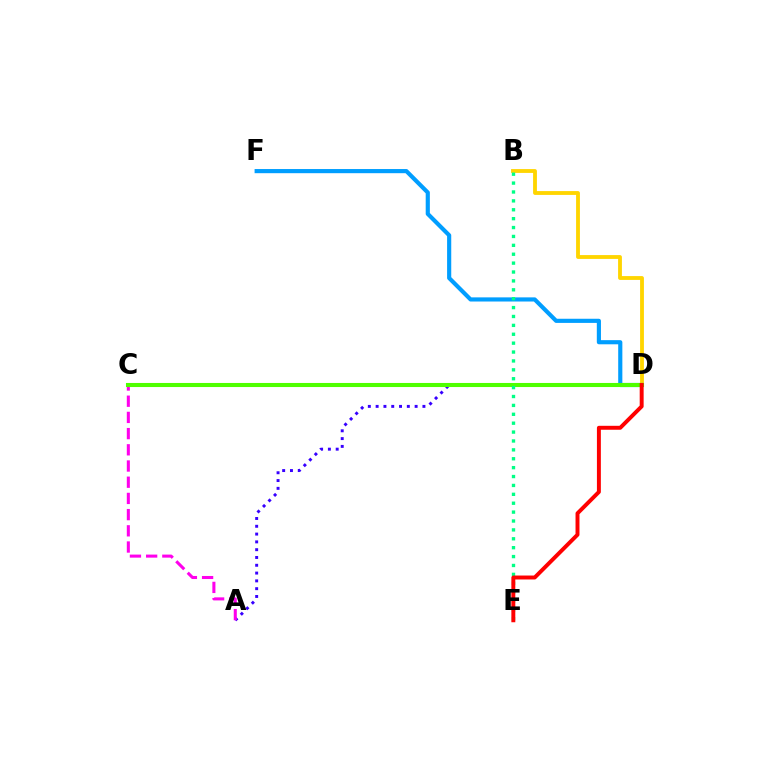{('B', 'D'): [{'color': '#ffd500', 'line_style': 'solid', 'thickness': 2.76}], ('A', 'D'): [{'color': '#3700ff', 'line_style': 'dotted', 'thickness': 2.12}], ('A', 'C'): [{'color': '#ff00ed', 'line_style': 'dashed', 'thickness': 2.2}], ('D', 'F'): [{'color': '#009eff', 'line_style': 'solid', 'thickness': 2.99}], ('C', 'D'): [{'color': '#4fff00', 'line_style': 'solid', 'thickness': 2.94}], ('B', 'E'): [{'color': '#00ff86', 'line_style': 'dotted', 'thickness': 2.42}], ('D', 'E'): [{'color': '#ff0000', 'line_style': 'solid', 'thickness': 2.84}]}